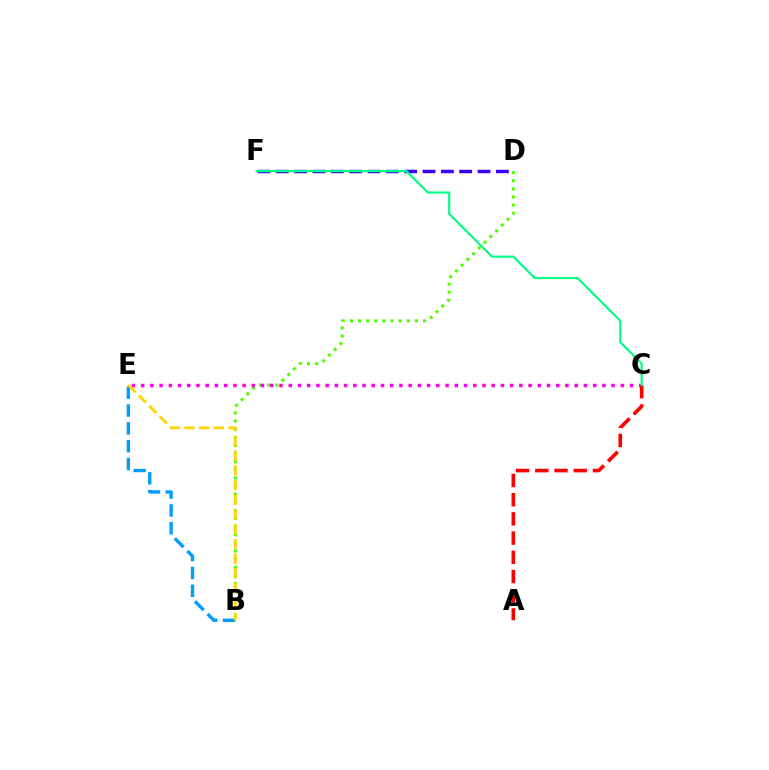{('B', 'D'): [{'color': '#4fff00', 'line_style': 'dotted', 'thickness': 2.21}], ('B', 'E'): [{'color': '#009eff', 'line_style': 'dashed', 'thickness': 2.42}, {'color': '#ffd500', 'line_style': 'dashed', 'thickness': 2.0}], ('D', 'F'): [{'color': '#3700ff', 'line_style': 'dashed', 'thickness': 2.49}], ('C', 'E'): [{'color': '#ff00ed', 'line_style': 'dotted', 'thickness': 2.51}], ('A', 'C'): [{'color': '#ff0000', 'line_style': 'dashed', 'thickness': 2.61}], ('C', 'F'): [{'color': '#00ff86', 'line_style': 'solid', 'thickness': 1.57}]}